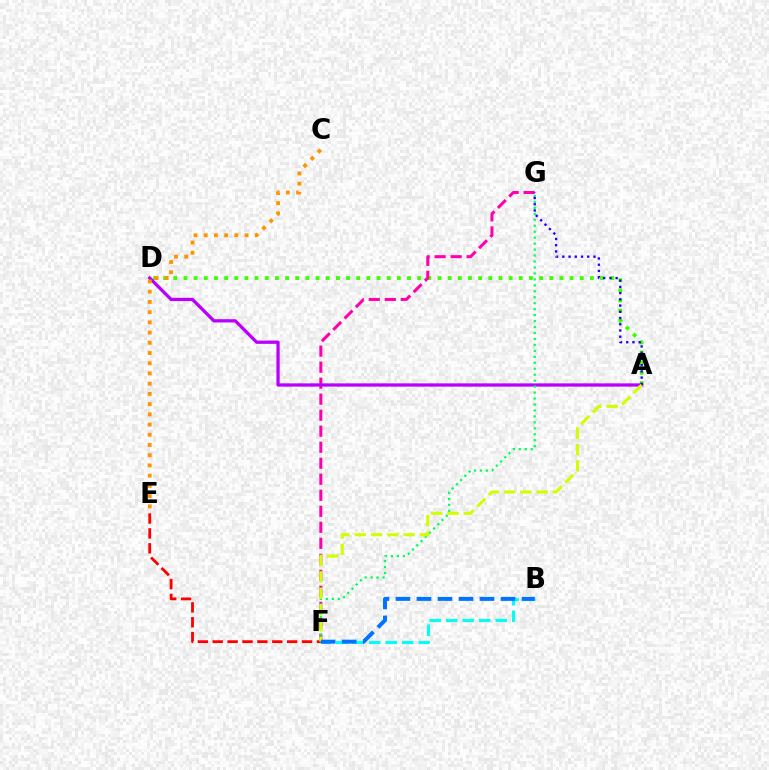{('A', 'D'): [{'color': '#3dff00', 'line_style': 'dotted', 'thickness': 2.76}, {'color': '#b900ff', 'line_style': 'solid', 'thickness': 2.36}], ('F', 'G'): [{'color': '#ff00ac', 'line_style': 'dashed', 'thickness': 2.18}, {'color': '#00ff5c', 'line_style': 'dotted', 'thickness': 1.62}], ('B', 'F'): [{'color': '#00fff6', 'line_style': 'dashed', 'thickness': 2.24}, {'color': '#0074ff', 'line_style': 'dashed', 'thickness': 2.85}], ('E', 'F'): [{'color': '#ff0000', 'line_style': 'dashed', 'thickness': 2.02}], ('A', 'G'): [{'color': '#2500ff', 'line_style': 'dotted', 'thickness': 1.69}], ('A', 'F'): [{'color': '#d1ff00', 'line_style': 'dashed', 'thickness': 2.22}], ('C', 'E'): [{'color': '#ff9400', 'line_style': 'dotted', 'thickness': 2.78}]}